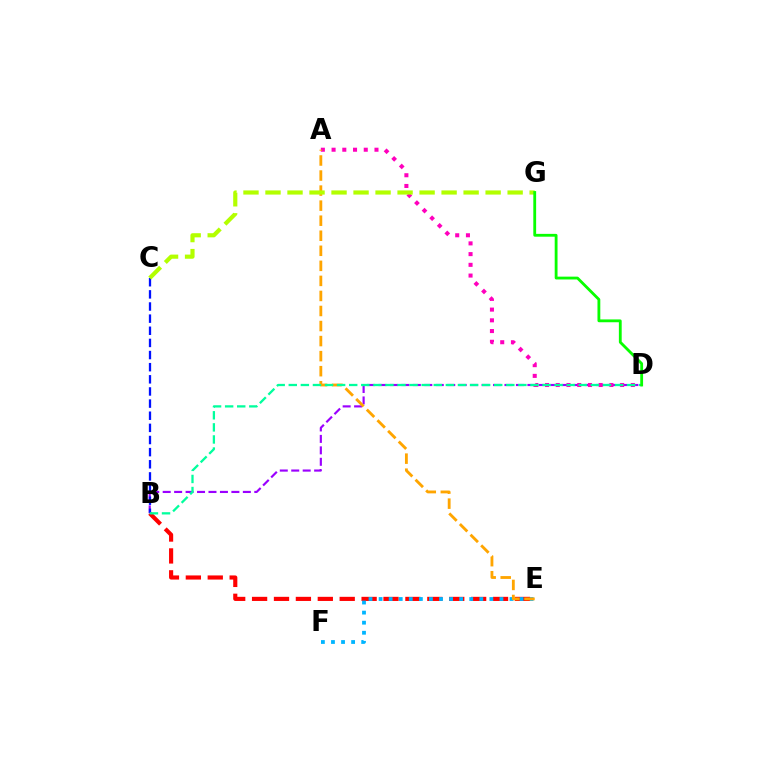{('B', 'E'): [{'color': '#ff0000', 'line_style': 'dashed', 'thickness': 2.98}], ('B', 'D'): [{'color': '#9b00ff', 'line_style': 'dashed', 'thickness': 1.56}, {'color': '#00ff9d', 'line_style': 'dashed', 'thickness': 1.64}], ('A', 'D'): [{'color': '#ff00bd', 'line_style': 'dotted', 'thickness': 2.91}], ('B', 'C'): [{'color': '#0010ff', 'line_style': 'dashed', 'thickness': 1.65}], ('E', 'F'): [{'color': '#00b5ff', 'line_style': 'dotted', 'thickness': 2.74}], ('A', 'E'): [{'color': '#ffa500', 'line_style': 'dashed', 'thickness': 2.04}], ('C', 'G'): [{'color': '#b3ff00', 'line_style': 'dashed', 'thickness': 2.99}], ('D', 'G'): [{'color': '#08ff00', 'line_style': 'solid', 'thickness': 2.03}]}